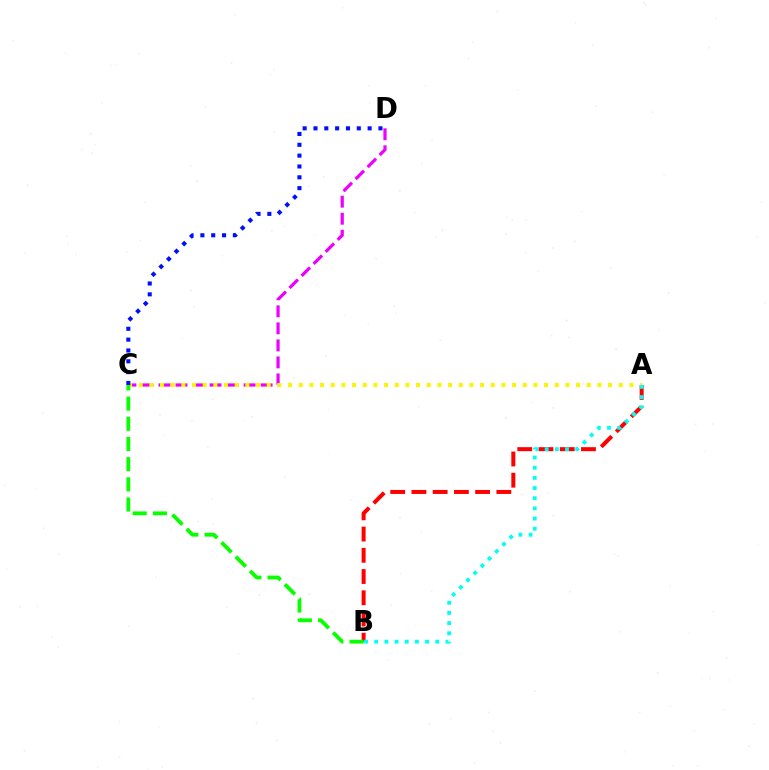{('C', 'D'): [{'color': '#ee00ff', 'line_style': 'dashed', 'thickness': 2.31}, {'color': '#0010ff', 'line_style': 'dotted', 'thickness': 2.94}], ('A', 'B'): [{'color': '#ff0000', 'line_style': 'dashed', 'thickness': 2.88}, {'color': '#00fff6', 'line_style': 'dotted', 'thickness': 2.76}], ('A', 'C'): [{'color': '#fcf500', 'line_style': 'dotted', 'thickness': 2.9}], ('B', 'C'): [{'color': '#08ff00', 'line_style': 'dashed', 'thickness': 2.74}]}